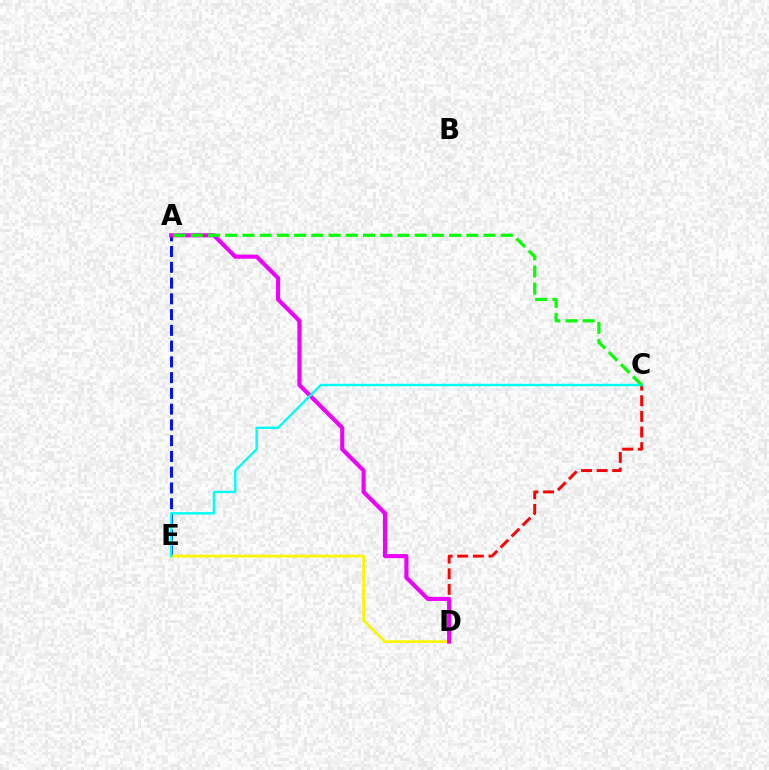{('A', 'E'): [{'color': '#0010ff', 'line_style': 'dashed', 'thickness': 2.14}], ('C', 'D'): [{'color': '#ff0000', 'line_style': 'dashed', 'thickness': 2.12}], ('D', 'E'): [{'color': '#fcf500', 'line_style': 'solid', 'thickness': 1.96}], ('A', 'D'): [{'color': '#ee00ff', 'line_style': 'solid', 'thickness': 2.96}], ('C', 'E'): [{'color': '#00fff6', 'line_style': 'solid', 'thickness': 1.73}], ('A', 'C'): [{'color': '#08ff00', 'line_style': 'dashed', 'thickness': 2.34}]}